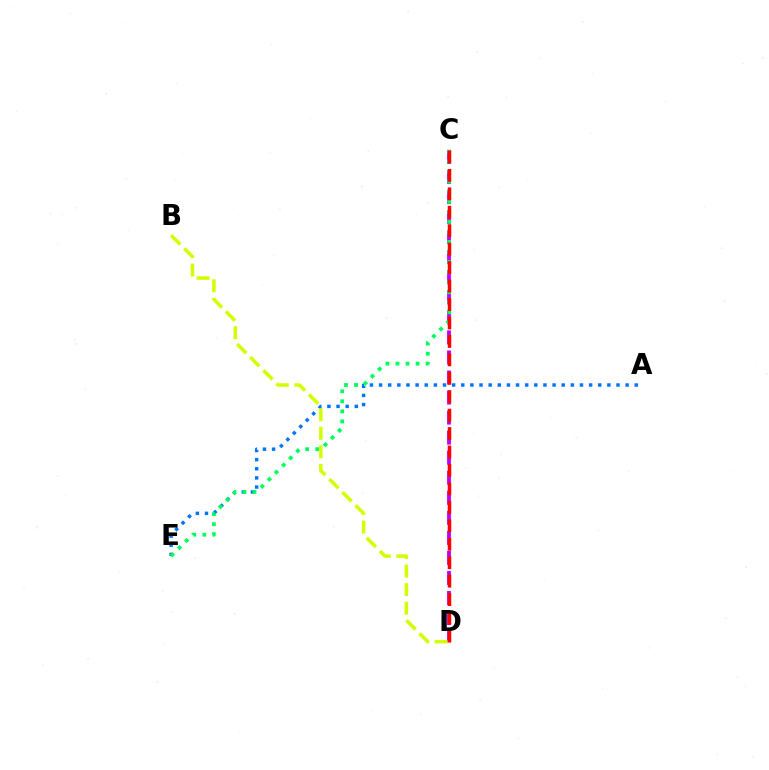{('C', 'D'): [{'color': '#b900ff', 'line_style': 'dashed', 'thickness': 2.72}, {'color': '#ff0000', 'line_style': 'dashed', 'thickness': 2.51}], ('A', 'E'): [{'color': '#0074ff', 'line_style': 'dotted', 'thickness': 2.48}], ('C', 'E'): [{'color': '#00ff5c', 'line_style': 'dotted', 'thickness': 2.73}], ('B', 'D'): [{'color': '#d1ff00', 'line_style': 'dashed', 'thickness': 2.52}]}